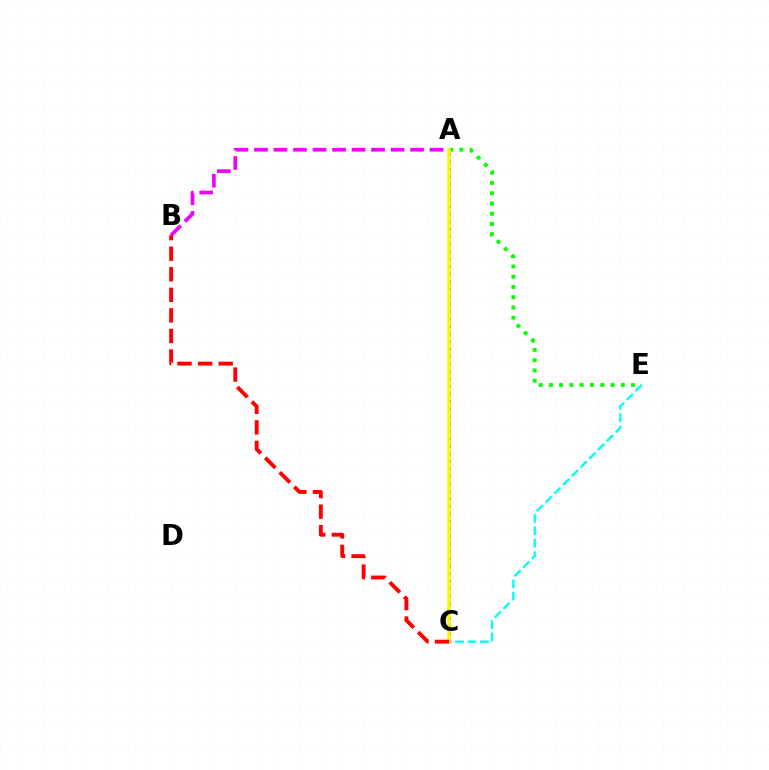{('A', 'B'): [{'color': '#ee00ff', 'line_style': 'dashed', 'thickness': 2.65}], ('C', 'E'): [{'color': '#00fff6', 'line_style': 'dashed', 'thickness': 1.68}], ('A', 'C'): [{'color': '#0010ff', 'line_style': 'dotted', 'thickness': 2.03}, {'color': '#fcf500', 'line_style': 'solid', 'thickness': 2.53}], ('A', 'E'): [{'color': '#08ff00', 'line_style': 'dotted', 'thickness': 2.79}], ('B', 'C'): [{'color': '#ff0000', 'line_style': 'dashed', 'thickness': 2.79}]}